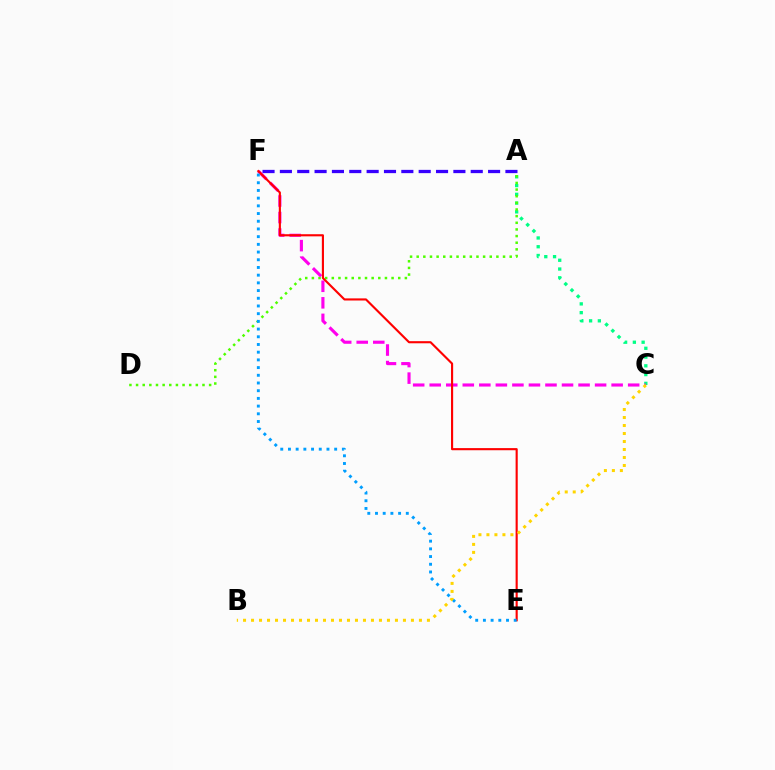{('A', 'C'): [{'color': '#00ff86', 'line_style': 'dotted', 'thickness': 2.38}], ('A', 'D'): [{'color': '#4fff00', 'line_style': 'dotted', 'thickness': 1.8}], ('C', 'F'): [{'color': '#ff00ed', 'line_style': 'dashed', 'thickness': 2.25}], ('E', 'F'): [{'color': '#ff0000', 'line_style': 'solid', 'thickness': 1.53}, {'color': '#009eff', 'line_style': 'dotted', 'thickness': 2.09}], ('B', 'C'): [{'color': '#ffd500', 'line_style': 'dotted', 'thickness': 2.17}], ('A', 'F'): [{'color': '#3700ff', 'line_style': 'dashed', 'thickness': 2.36}]}